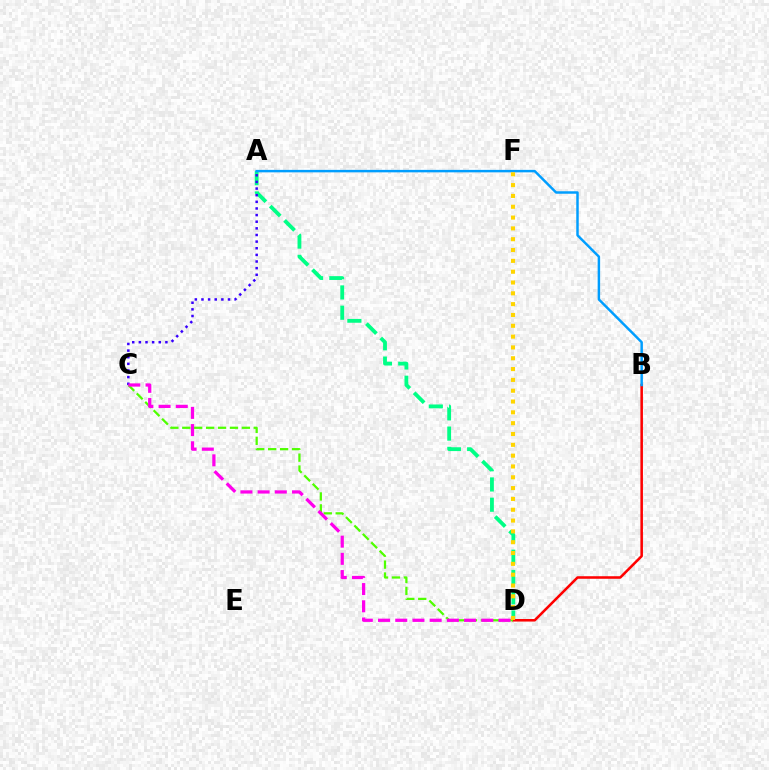{('A', 'D'): [{'color': '#00ff86', 'line_style': 'dashed', 'thickness': 2.75}], ('A', 'C'): [{'color': '#3700ff', 'line_style': 'dotted', 'thickness': 1.8}], ('B', 'D'): [{'color': '#ff0000', 'line_style': 'solid', 'thickness': 1.84}], ('C', 'D'): [{'color': '#4fff00', 'line_style': 'dashed', 'thickness': 1.62}, {'color': '#ff00ed', 'line_style': 'dashed', 'thickness': 2.34}], ('A', 'B'): [{'color': '#009eff', 'line_style': 'solid', 'thickness': 1.78}], ('D', 'F'): [{'color': '#ffd500', 'line_style': 'dotted', 'thickness': 2.94}]}